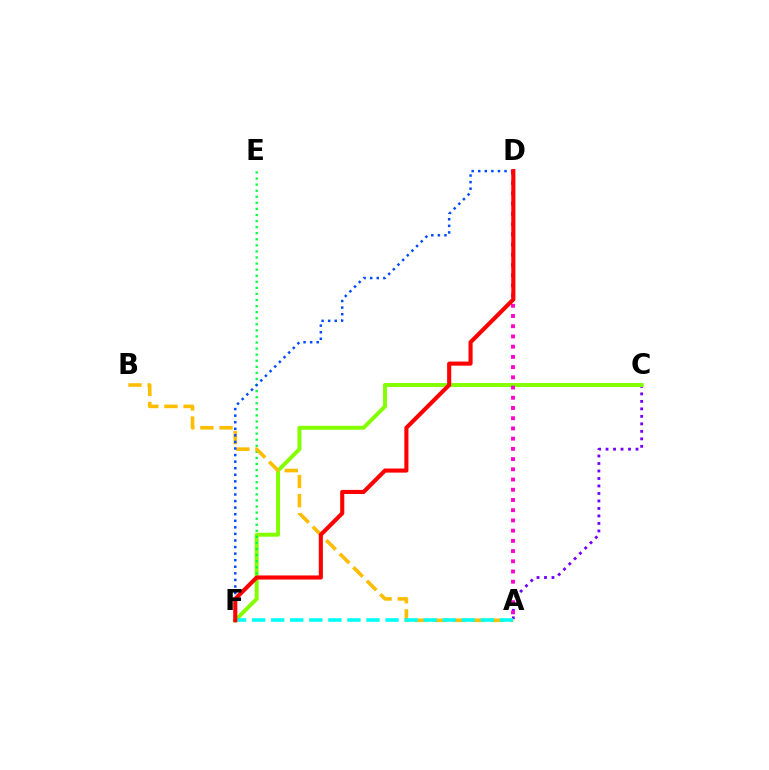{('A', 'C'): [{'color': '#7200ff', 'line_style': 'dotted', 'thickness': 2.04}], ('C', 'F'): [{'color': '#84ff00', 'line_style': 'solid', 'thickness': 2.84}], ('E', 'F'): [{'color': '#00ff39', 'line_style': 'dotted', 'thickness': 1.65}], ('A', 'B'): [{'color': '#ffbd00', 'line_style': 'dashed', 'thickness': 2.6}], ('D', 'F'): [{'color': '#004bff', 'line_style': 'dotted', 'thickness': 1.79}, {'color': '#ff0000', 'line_style': 'solid', 'thickness': 2.95}], ('A', 'D'): [{'color': '#ff00cf', 'line_style': 'dotted', 'thickness': 2.78}], ('A', 'F'): [{'color': '#00fff6', 'line_style': 'dashed', 'thickness': 2.59}]}